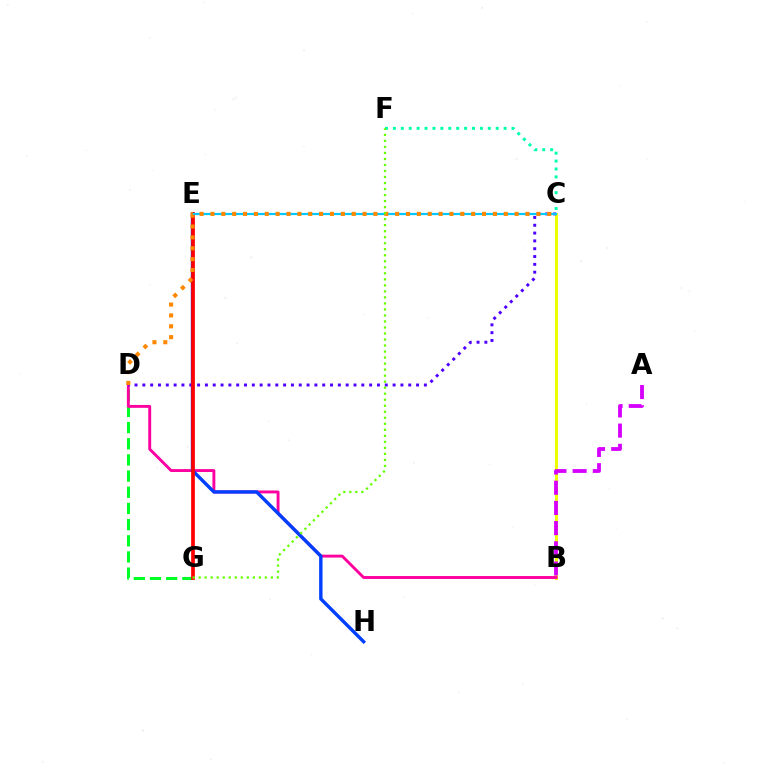{('B', 'C'): [{'color': '#eeff00', 'line_style': 'solid', 'thickness': 2.21}], ('D', 'G'): [{'color': '#00ff27', 'line_style': 'dashed', 'thickness': 2.2}], ('B', 'D'): [{'color': '#ff00a0', 'line_style': 'solid', 'thickness': 2.09}], ('E', 'H'): [{'color': '#003fff', 'line_style': 'solid', 'thickness': 2.45}], ('C', 'F'): [{'color': '#00ffaf', 'line_style': 'dotted', 'thickness': 2.15}], ('C', 'D'): [{'color': '#4f00ff', 'line_style': 'dotted', 'thickness': 2.12}, {'color': '#ff8800', 'line_style': 'dotted', 'thickness': 2.95}], ('E', 'G'): [{'color': '#ff0000', 'line_style': 'solid', 'thickness': 2.68}], ('C', 'E'): [{'color': '#00c7ff', 'line_style': 'solid', 'thickness': 1.59}], ('F', 'G'): [{'color': '#66ff00', 'line_style': 'dotted', 'thickness': 1.64}], ('A', 'B'): [{'color': '#d600ff', 'line_style': 'dashed', 'thickness': 2.74}]}